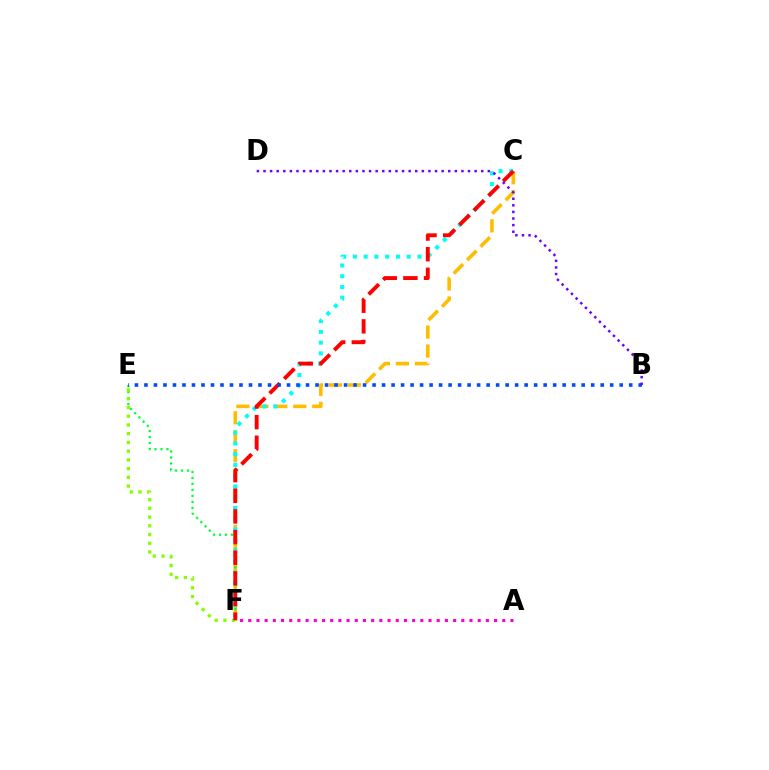{('C', 'F'): [{'color': '#ffbd00', 'line_style': 'dashed', 'thickness': 2.58}, {'color': '#00fff6', 'line_style': 'dotted', 'thickness': 2.92}, {'color': '#ff0000', 'line_style': 'dashed', 'thickness': 2.8}], ('E', 'F'): [{'color': '#00ff39', 'line_style': 'dotted', 'thickness': 1.62}, {'color': '#84ff00', 'line_style': 'dotted', 'thickness': 2.37}], ('A', 'F'): [{'color': '#ff00cf', 'line_style': 'dotted', 'thickness': 2.23}], ('B', 'E'): [{'color': '#004bff', 'line_style': 'dotted', 'thickness': 2.58}], ('B', 'D'): [{'color': '#7200ff', 'line_style': 'dotted', 'thickness': 1.79}]}